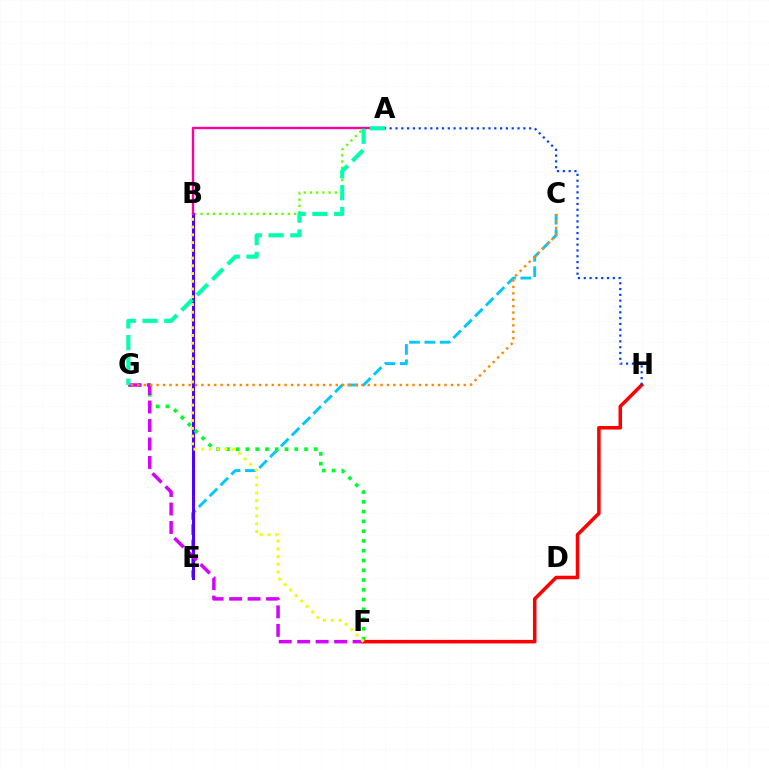{('C', 'E'): [{'color': '#00c7ff', 'line_style': 'dashed', 'thickness': 2.08}], ('A', 'B'): [{'color': '#66ff00', 'line_style': 'dotted', 'thickness': 1.69}, {'color': '#ff00a0', 'line_style': 'solid', 'thickness': 1.71}], ('B', 'E'): [{'color': '#4f00ff', 'line_style': 'solid', 'thickness': 2.2}], ('F', 'G'): [{'color': '#00ff27', 'line_style': 'dotted', 'thickness': 2.65}, {'color': '#d600ff', 'line_style': 'dashed', 'thickness': 2.51}], ('F', 'H'): [{'color': '#ff0000', 'line_style': 'solid', 'thickness': 2.54}], ('C', 'G'): [{'color': '#ff8800', 'line_style': 'dotted', 'thickness': 1.74}], ('B', 'F'): [{'color': '#eeff00', 'line_style': 'dotted', 'thickness': 2.1}], ('A', 'G'): [{'color': '#00ffaf', 'line_style': 'dashed', 'thickness': 2.95}], ('A', 'H'): [{'color': '#003fff', 'line_style': 'dotted', 'thickness': 1.58}]}